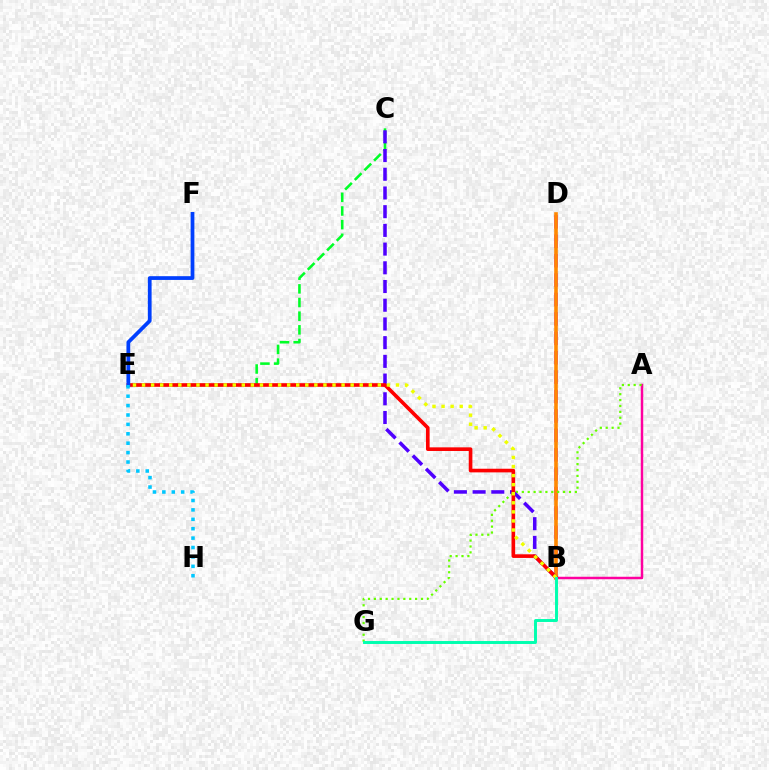{('B', 'D'): [{'color': '#d600ff', 'line_style': 'dashed', 'thickness': 2.64}, {'color': '#ff8800', 'line_style': 'solid', 'thickness': 2.6}], ('C', 'E'): [{'color': '#00ff27', 'line_style': 'dashed', 'thickness': 1.86}], ('A', 'B'): [{'color': '#ff00a0', 'line_style': 'solid', 'thickness': 1.78}], ('A', 'G'): [{'color': '#66ff00', 'line_style': 'dotted', 'thickness': 1.6}], ('B', 'C'): [{'color': '#4f00ff', 'line_style': 'dashed', 'thickness': 2.54}], ('B', 'E'): [{'color': '#ff0000', 'line_style': 'solid', 'thickness': 2.62}, {'color': '#eeff00', 'line_style': 'dotted', 'thickness': 2.46}], ('E', 'F'): [{'color': '#003fff', 'line_style': 'solid', 'thickness': 2.7}], ('B', 'G'): [{'color': '#00ffaf', 'line_style': 'solid', 'thickness': 2.12}], ('E', 'H'): [{'color': '#00c7ff', 'line_style': 'dotted', 'thickness': 2.56}]}